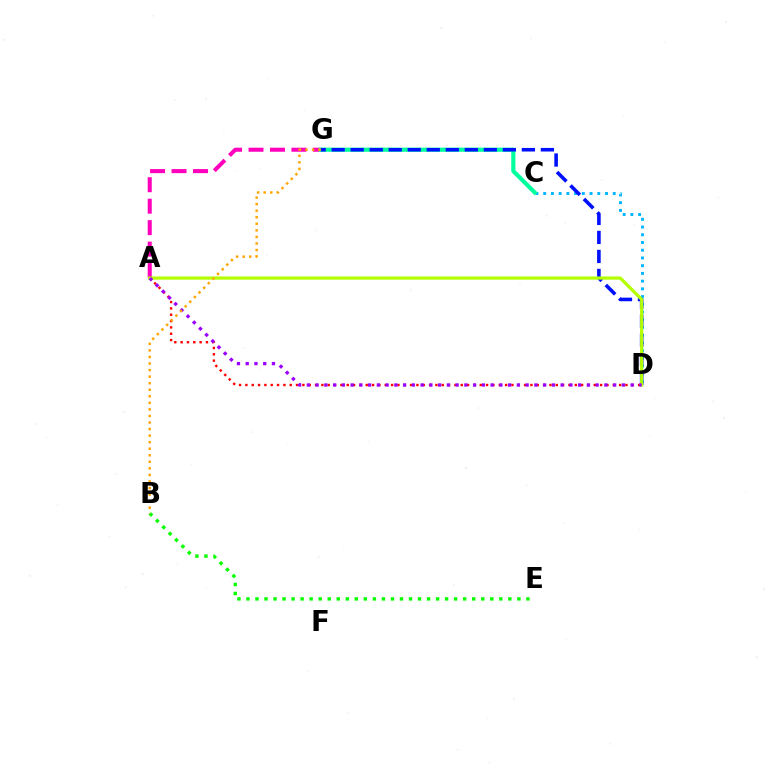{('C', 'D'): [{'color': '#00b5ff', 'line_style': 'dotted', 'thickness': 2.1}], ('A', 'G'): [{'color': '#ff00bd', 'line_style': 'dashed', 'thickness': 2.92}], ('C', 'G'): [{'color': '#00ff9d', 'line_style': 'solid', 'thickness': 2.99}], ('B', 'E'): [{'color': '#08ff00', 'line_style': 'dotted', 'thickness': 2.45}], ('D', 'G'): [{'color': '#0010ff', 'line_style': 'dashed', 'thickness': 2.58}], ('A', 'D'): [{'color': '#ff0000', 'line_style': 'dotted', 'thickness': 1.72}, {'color': '#b3ff00', 'line_style': 'solid', 'thickness': 2.3}, {'color': '#9b00ff', 'line_style': 'dotted', 'thickness': 2.38}], ('B', 'G'): [{'color': '#ffa500', 'line_style': 'dotted', 'thickness': 1.78}]}